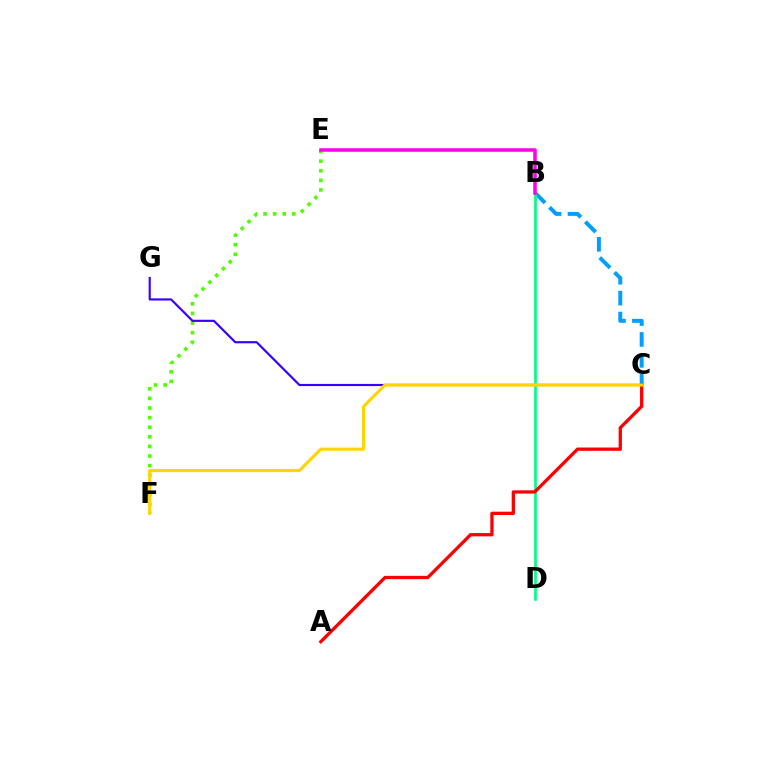{('B', 'C'): [{'color': '#009eff', 'line_style': 'dashed', 'thickness': 2.84}], ('E', 'F'): [{'color': '#4fff00', 'line_style': 'dotted', 'thickness': 2.61}], ('C', 'G'): [{'color': '#3700ff', 'line_style': 'solid', 'thickness': 1.55}], ('B', 'D'): [{'color': '#00ff86', 'line_style': 'solid', 'thickness': 1.93}], ('A', 'C'): [{'color': '#ff0000', 'line_style': 'solid', 'thickness': 2.37}], ('B', 'E'): [{'color': '#ff00ed', 'line_style': 'solid', 'thickness': 2.52}], ('C', 'F'): [{'color': '#ffd500', 'line_style': 'solid', 'thickness': 2.26}]}